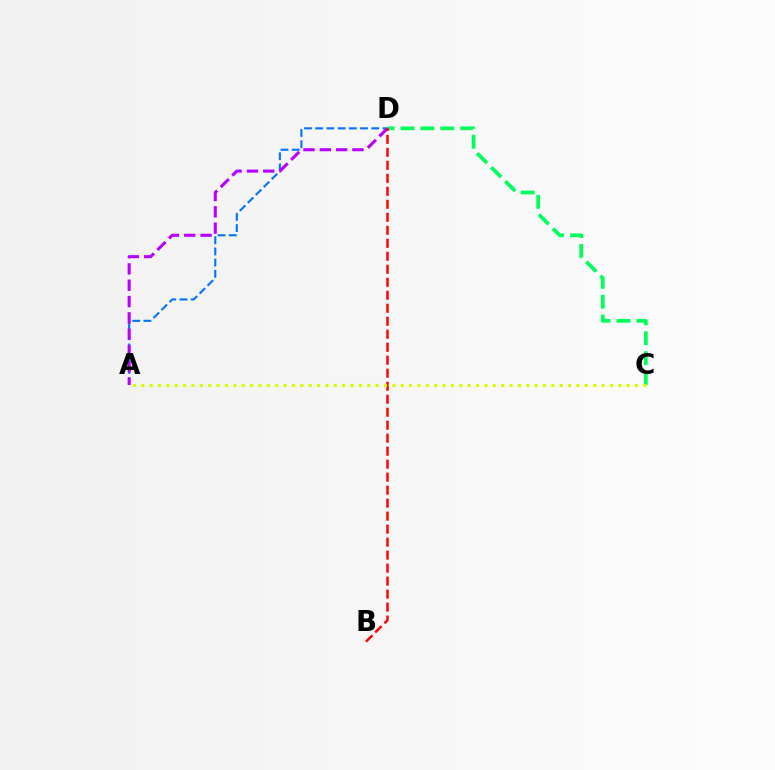{('C', 'D'): [{'color': '#00ff5c', 'line_style': 'dashed', 'thickness': 2.7}], ('A', 'D'): [{'color': '#0074ff', 'line_style': 'dashed', 'thickness': 1.52}, {'color': '#b900ff', 'line_style': 'dashed', 'thickness': 2.22}], ('B', 'D'): [{'color': '#ff0000', 'line_style': 'dashed', 'thickness': 1.77}], ('A', 'C'): [{'color': '#d1ff00', 'line_style': 'dotted', 'thickness': 2.27}]}